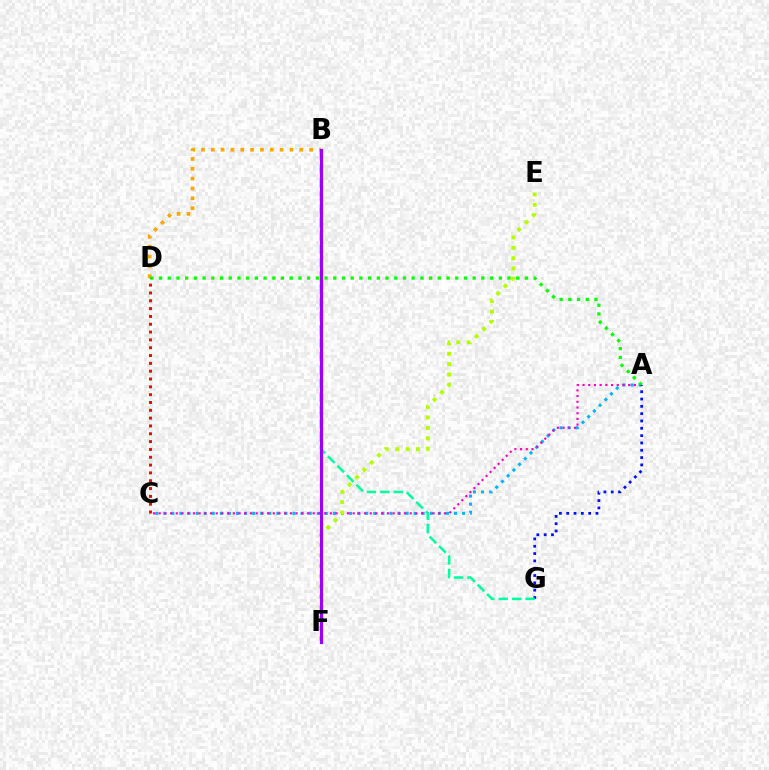{('A', 'C'): [{'color': '#00b5ff', 'line_style': 'dotted', 'thickness': 2.19}, {'color': '#ff00bd', 'line_style': 'dotted', 'thickness': 1.55}], ('B', 'D'): [{'color': '#ffa500', 'line_style': 'dotted', 'thickness': 2.67}], ('A', 'D'): [{'color': '#08ff00', 'line_style': 'dotted', 'thickness': 2.37}], ('A', 'G'): [{'color': '#0010ff', 'line_style': 'dotted', 'thickness': 1.99}], ('B', 'G'): [{'color': '#00ff9d', 'line_style': 'dashed', 'thickness': 1.82}], ('E', 'F'): [{'color': '#b3ff00', 'line_style': 'dotted', 'thickness': 2.82}], ('B', 'F'): [{'color': '#9b00ff', 'line_style': 'solid', 'thickness': 2.28}], ('C', 'D'): [{'color': '#ff0000', 'line_style': 'dotted', 'thickness': 2.13}]}